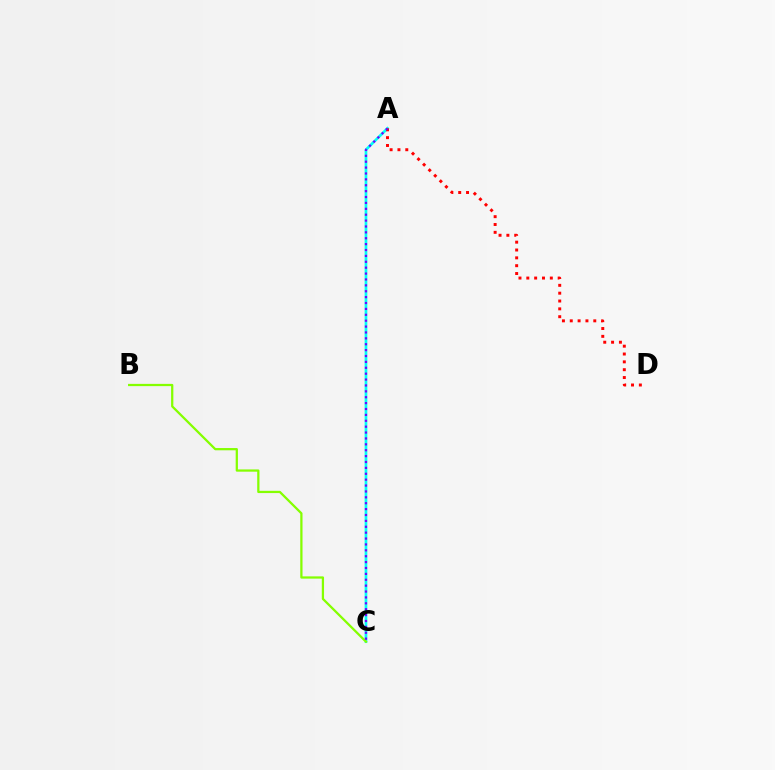{('A', 'C'): [{'color': '#00fff6', 'line_style': 'solid', 'thickness': 1.94}, {'color': '#7200ff', 'line_style': 'dotted', 'thickness': 1.6}], ('A', 'D'): [{'color': '#ff0000', 'line_style': 'dotted', 'thickness': 2.13}], ('B', 'C'): [{'color': '#84ff00', 'line_style': 'solid', 'thickness': 1.62}]}